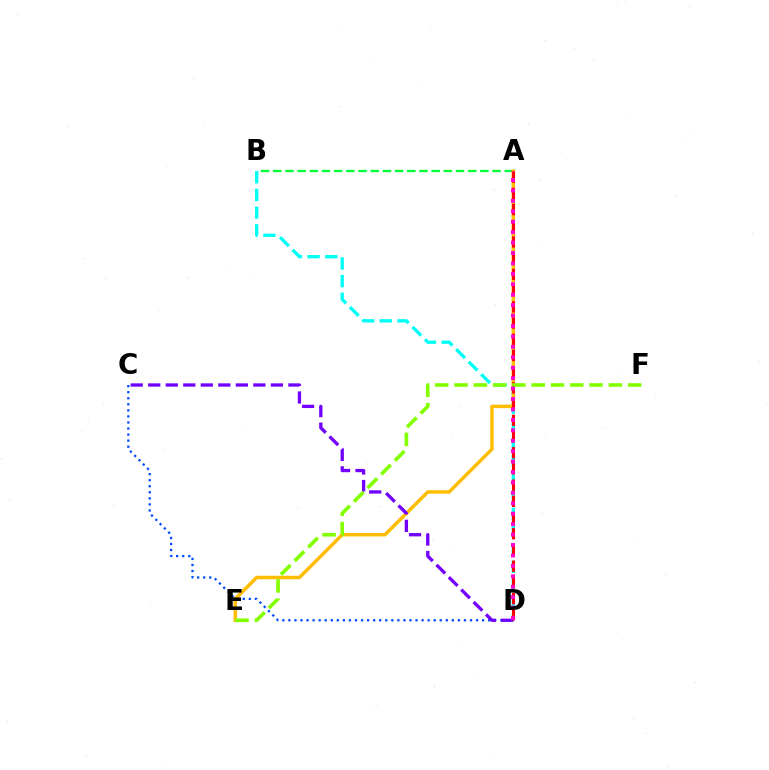{('A', 'B'): [{'color': '#00ff39', 'line_style': 'dashed', 'thickness': 1.66}], ('B', 'D'): [{'color': '#00fff6', 'line_style': 'dashed', 'thickness': 2.4}], ('C', 'D'): [{'color': '#004bff', 'line_style': 'dotted', 'thickness': 1.64}, {'color': '#7200ff', 'line_style': 'dashed', 'thickness': 2.38}], ('A', 'E'): [{'color': '#ffbd00', 'line_style': 'solid', 'thickness': 2.5}], ('A', 'D'): [{'color': '#ff0000', 'line_style': 'dashed', 'thickness': 2.2}, {'color': '#ff00cf', 'line_style': 'dotted', 'thickness': 2.83}], ('E', 'F'): [{'color': '#84ff00', 'line_style': 'dashed', 'thickness': 2.62}]}